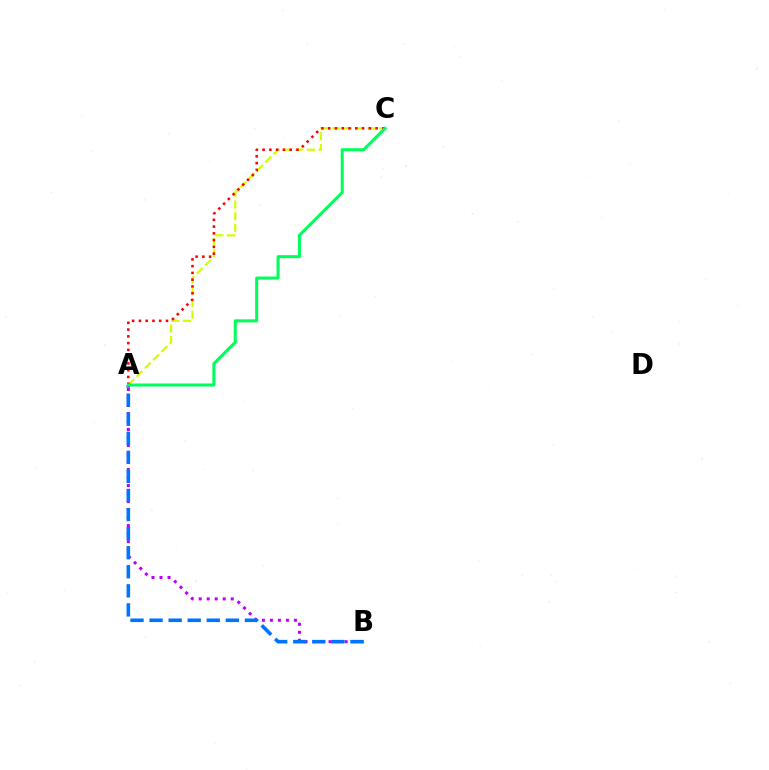{('A', 'C'): [{'color': '#d1ff00', 'line_style': 'dashed', 'thickness': 1.59}, {'color': '#ff0000', 'line_style': 'dotted', 'thickness': 1.84}, {'color': '#00ff5c', 'line_style': 'solid', 'thickness': 2.19}], ('A', 'B'): [{'color': '#b900ff', 'line_style': 'dotted', 'thickness': 2.18}, {'color': '#0074ff', 'line_style': 'dashed', 'thickness': 2.59}]}